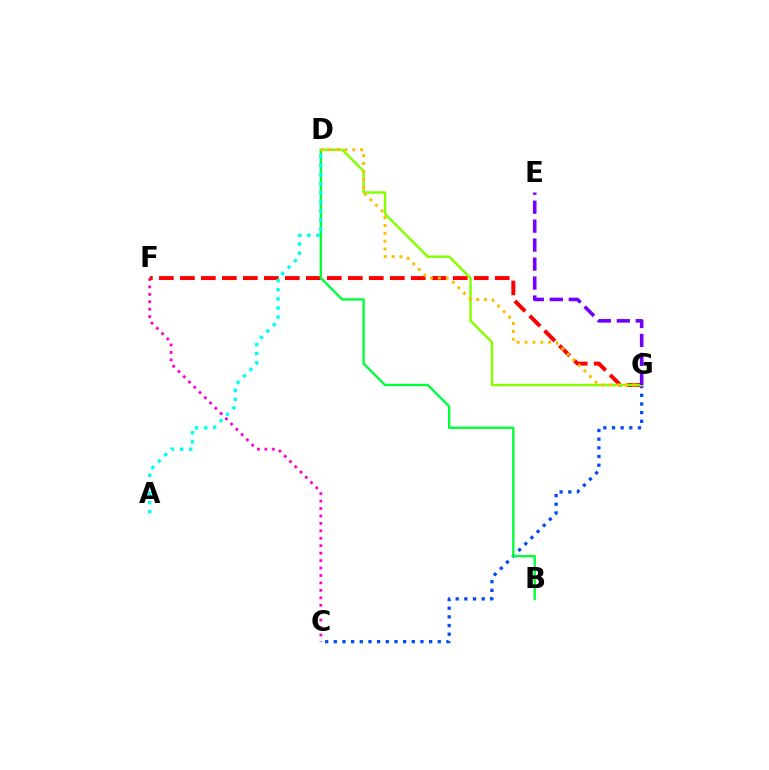{('C', 'G'): [{'color': '#004bff', 'line_style': 'dotted', 'thickness': 2.35}], ('C', 'F'): [{'color': '#ff00cf', 'line_style': 'dotted', 'thickness': 2.02}], ('F', 'G'): [{'color': '#ff0000', 'line_style': 'dashed', 'thickness': 2.85}], ('B', 'D'): [{'color': '#00ff39', 'line_style': 'solid', 'thickness': 1.7}], ('D', 'G'): [{'color': '#84ff00', 'line_style': 'solid', 'thickness': 1.76}, {'color': '#ffbd00', 'line_style': 'dotted', 'thickness': 2.14}], ('E', 'G'): [{'color': '#7200ff', 'line_style': 'dashed', 'thickness': 2.58}], ('A', 'D'): [{'color': '#00fff6', 'line_style': 'dotted', 'thickness': 2.47}]}